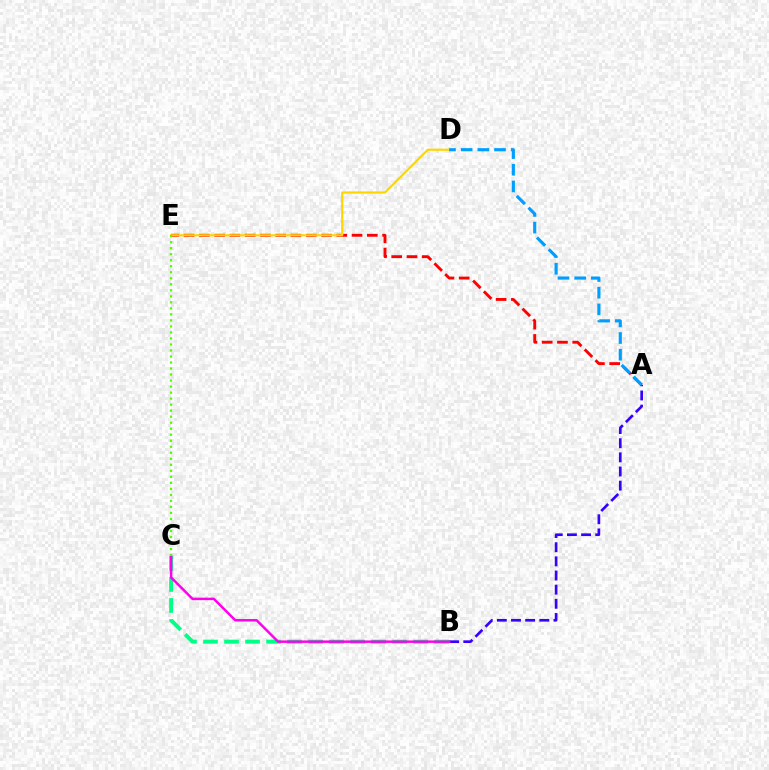{('B', 'C'): [{'color': '#00ff86', 'line_style': 'dashed', 'thickness': 2.85}, {'color': '#ff00ed', 'line_style': 'solid', 'thickness': 1.78}], ('A', 'B'): [{'color': '#3700ff', 'line_style': 'dashed', 'thickness': 1.92}], ('A', 'E'): [{'color': '#ff0000', 'line_style': 'dashed', 'thickness': 2.07}], ('D', 'E'): [{'color': '#ffd500', 'line_style': 'solid', 'thickness': 1.55}], ('C', 'E'): [{'color': '#4fff00', 'line_style': 'dotted', 'thickness': 1.64}], ('A', 'D'): [{'color': '#009eff', 'line_style': 'dashed', 'thickness': 2.27}]}